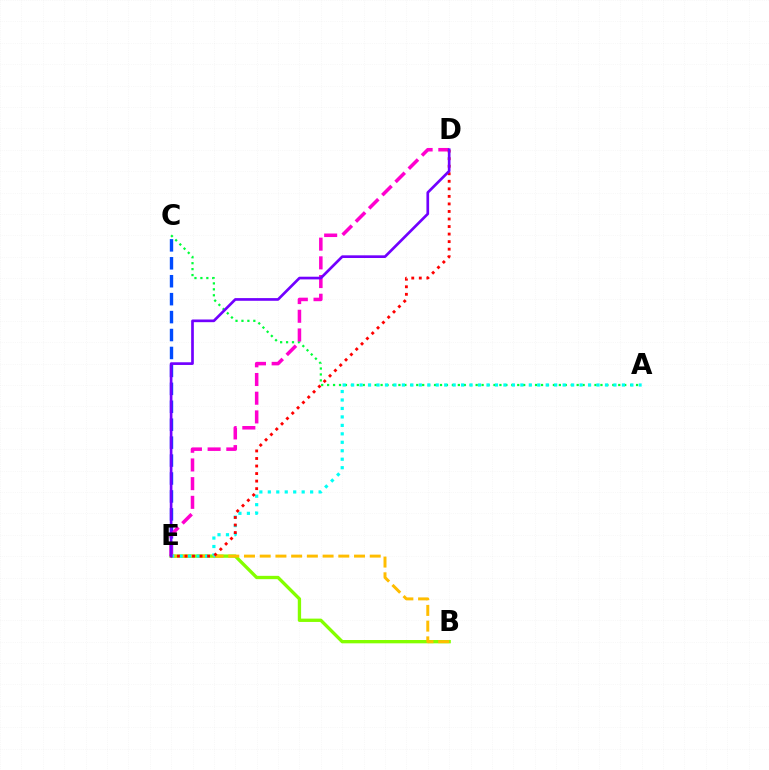{('B', 'E'): [{'color': '#84ff00', 'line_style': 'solid', 'thickness': 2.39}, {'color': '#ffbd00', 'line_style': 'dashed', 'thickness': 2.14}], ('A', 'C'): [{'color': '#00ff39', 'line_style': 'dotted', 'thickness': 1.61}], ('C', 'E'): [{'color': '#004bff', 'line_style': 'dashed', 'thickness': 2.44}], ('D', 'E'): [{'color': '#ff00cf', 'line_style': 'dashed', 'thickness': 2.54}, {'color': '#ff0000', 'line_style': 'dotted', 'thickness': 2.05}, {'color': '#7200ff', 'line_style': 'solid', 'thickness': 1.93}], ('A', 'E'): [{'color': '#00fff6', 'line_style': 'dotted', 'thickness': 2.3}]}